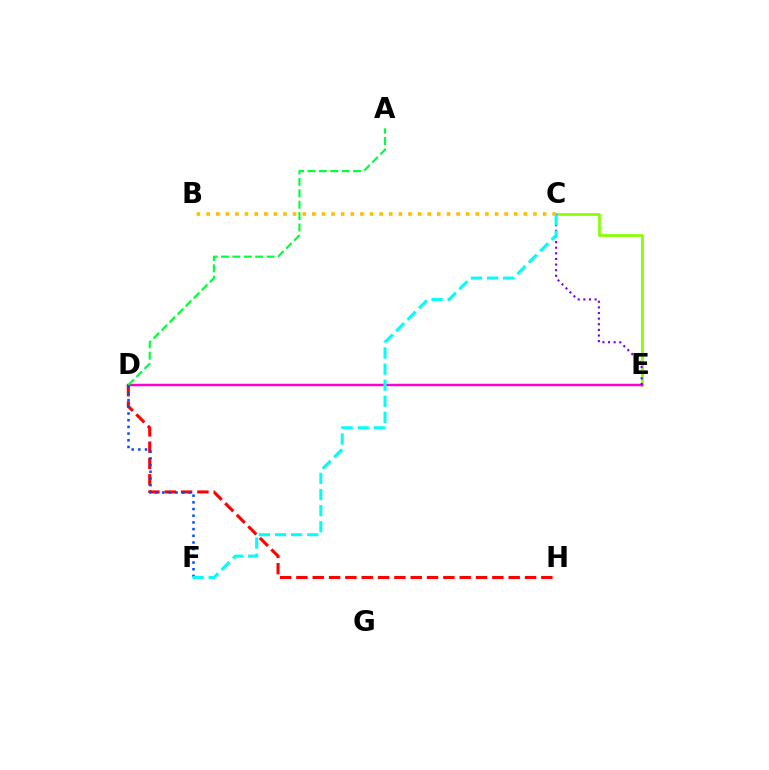{('C', 'E'): [{'color': '#84ff00', 'line_style': 'solid', 'thickness': 1.95}, {'color': '#7200ff', 'line_style': 'dotted', 'thickness': 1.53}], ('D', 'E'): [{'color': '#ff00cf', 'line_style': 'solid', 'thickness': 1.79}], ('D', 'H'): [{'color': '#ff0000', 'line_style': 'dashed', 'thickness': 2.22}], ('D', 'F'): [{'color': '#004bff', 'line_style': 'dotted', 'thickness': 1.82}], ('C', 'F'): [{'color': '#00fff6', 'line_style': 'dashed', 'thickness': 2.19}], ('B', 'C'): [{'color': '#ffbd00', 'line_style': 'dotted', 'thickness': 2.61}], ('A', 'D'): [{'color': '#00ff39', 'line_style': 'dashed', 'thickness': 1.55}]}